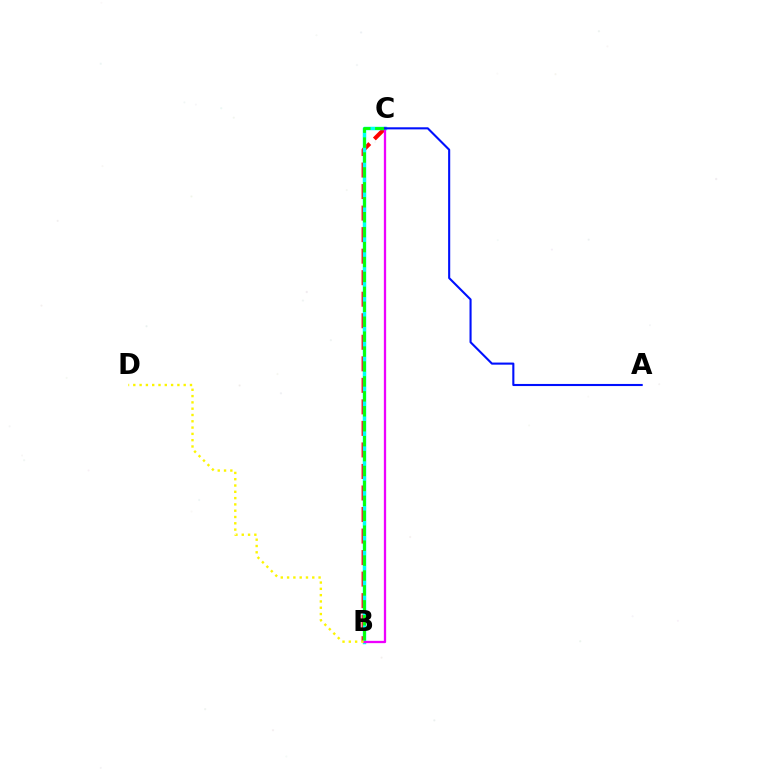{('B', 'C'): [{'color': '#ff0000', 'line_style': 'dashed', 'thickness': 2.92}, {'color': '#00fff6', 'line_style': 'solid', 'thickness': 2.51}, {'color': '#ee00ff', 'line_style': 'solid', 'thickness': 1.66}, {'color': '#08ff00', 'line_style': 'dashed', 'thickness': 2.03}], ('B', 'D'): [{'color': '#fcf500', 'line_style': 'dotted', 'thickness': 1.71}], ('A', 'C'): [{'color': '#0010ff', 'line_style': 'solid', 'thickness': 1.51}]}